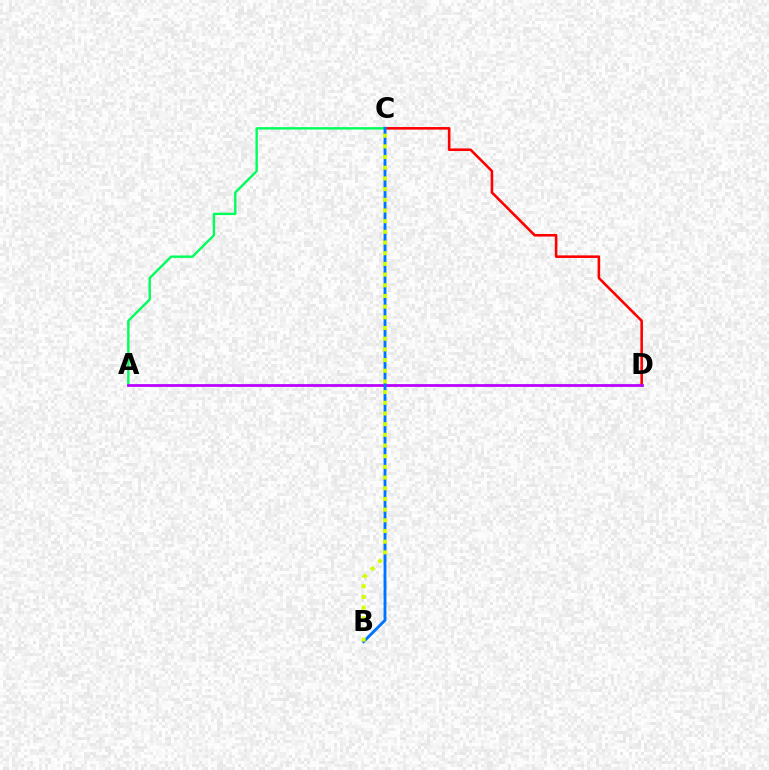{('C', 'D'): [{'color': '#ff0000', 'line_style': 'solid', 'thickness': 1.86}], ('A', 'C'): [{'color': '#00ff5c', 'line_style': 'solid', 'thickness': 1.73}], ('A', 'D'): [{'color': '#b900ff', 'line_style': 'solid', 'thickness': 1.98}], ('B', 'C'): [{'color': '#0074ff', 'line_style': 'solid', 'thickness': 2.07}, {'color': '#d1ff00', 'line_style': 'dotted', 'thickness': 2.9}]}